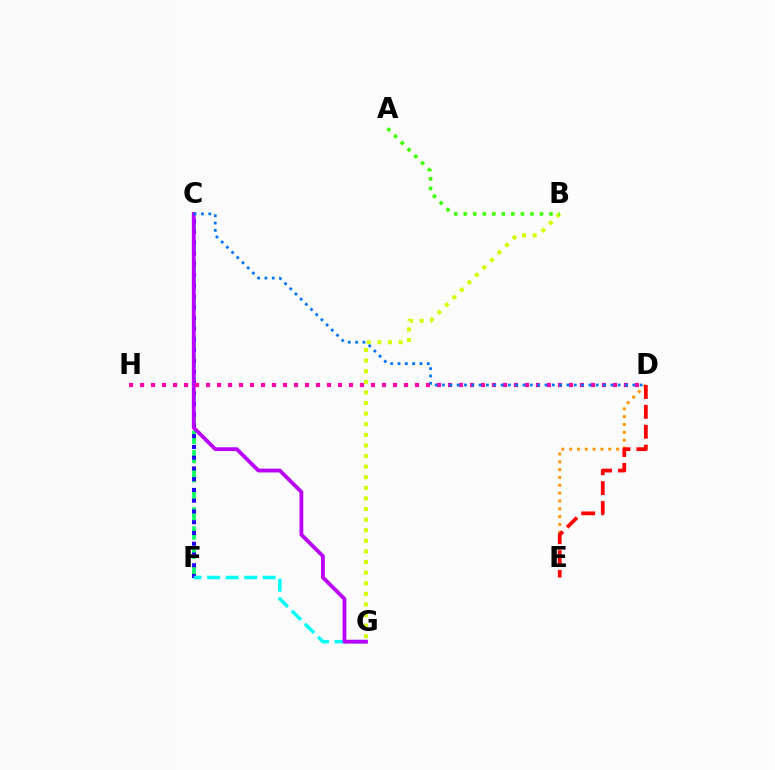{('C', 'F'): [{'color': '#00ff5c', 'line_style': 'dashed', 'thickness': 2.6}, {'color': '#2500ff', 'line_style': 'dotted', 'thickness': 2.92}], ('D', 'E'): [{'color': '#ff9400', 'line_style': 'dotted', 'thickness': 2.13}, {'color': '#ff0000', 'line_style': 'dashed', 'thickness': 2.7}], ('B', 'G'): [{'color': '#d1ff00', 'line_style': 'dotted', 'thickness': 2.88}], ('F', 'G'): [{'color': '#00fff6', 'line_style': 'dashed', 'thickness': 2.51}], ('A', 'B'): [{'color': '#3dff00', 'line_style': 'dotted', 'thickness': 2.59}], ('C', 'G'): [{'color': '#b900ff', 'line_style': 'solid', 'thickness': 2.73}], ('D', 'H'): [{'color': '#ff00ac', 'line_style': 'dotted', 'thickness': 2.99}], ('C', 'D'): [{'color': '#0074ff', 'line_style': 'dotted', 'thickness': 1.99}]}